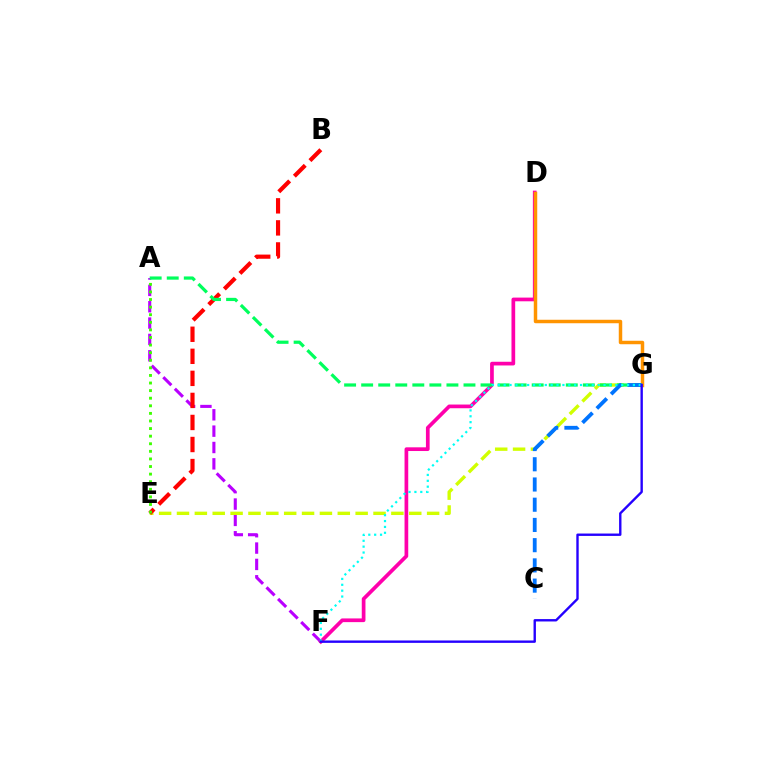{('A', 'F'): [{'color': '#b900ff', 'line_style': 'dashed', 'thickness': 2.22}], ('D', 'F'): [{'color': '#ff00ac', 'line_style': 'solid', 'thickness': 2.67}], ('D', 'G'): [{'color': '#ff9400', 'line_style': 'solid', 'thickness': 2.5}], ('E', 'G'): [{'color': '#d1ff00', 'line_style': 'dashed', 'thickness': 2.43}], ('B', 'E'): [{'color': '#ff0000', 'line_style': 'dashed', 'thickness': 3.0}], ('A', 'G'): [{'color': '#00ff5c', 'line_style': 'dashed', 'thickness': 2.32}], ('C', 'G'): [{'color': '#0074ff', 'line_style': 'dashed', 'thickness': 2.75}], ('A', 'E'): [{'color': '#3dff00', 'line_style': 'dotted', 'thickness': 2.06}], ('F', 'G'): [{'color': '#00fff6', 'line_style': 'dotted', 'thickness': 1.6}, {'color': '#2500ff', 'line_style': 'solid', 'thickness': 1.72}]}